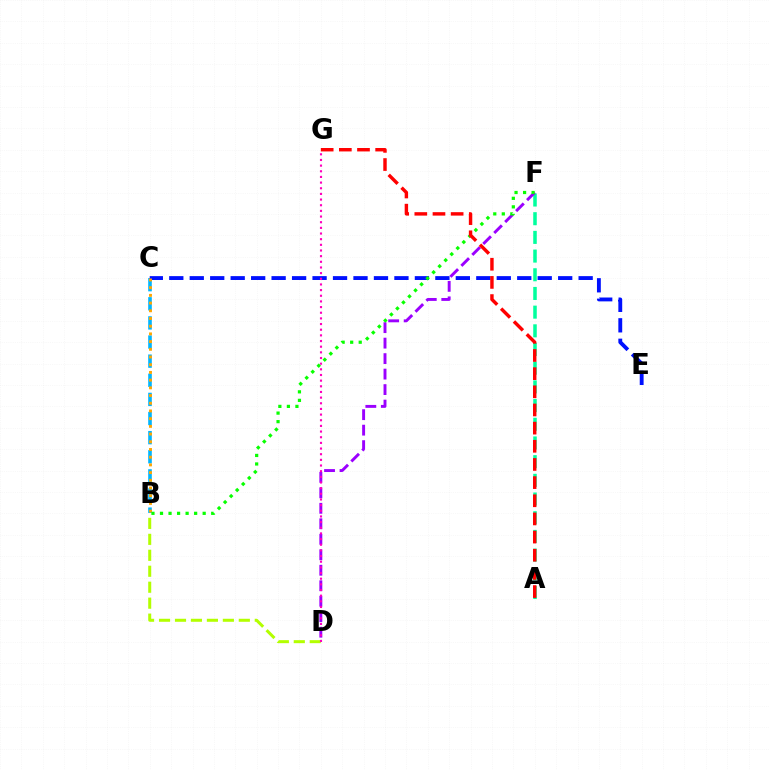{('B', 'C'): [{'color': '#00b5ff', 'line_style': 'dashed', 'thickness': 2.6}, {'color': '#ffa500', 'line_style': 'dotted', 'thickness': 2.09}], ('C', 'E'): [{'color': '#0010ff', 'line_style': 'dashed', 'thickness': 2.78}], ('A', 'F'): [{'color': '#00ff9d', 'line_style': 'dashed', 'thickness': 2.54}], ('D', 'F'): [{'color': '#9b00ff', 'line_style': 'dashed', 'thickness': 2.1}], ('B', 'F'): [{'color': '#08ff00', 'line_style': 'dotted', 'thickness': 2.32}], ('B', 'D'): [{'color': '#b3ff00', 'line_style': 'dashed', 'thickness': 2.17}], ('A', 'G'): [{'color': '#ff0000', 'line_style': 'dashed', 'thickness': 2.47}], ('D', 'G'): [{'color': '#ff00bd', 'line_style': 'dotted', 'thickness': 1.54}]}